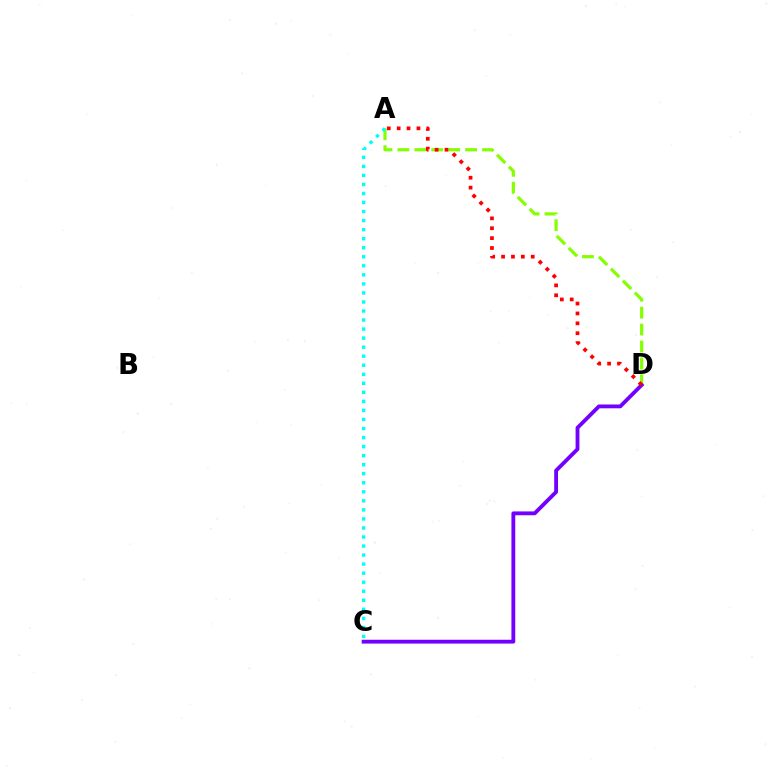{('A', 'D'): [{'color': '#84ff00', 'line_style': 'dashed', 'thickness': 2.3}, {'color': '#ff0000', 'line_style': 'dotted', 'thickness': 2.69}], ('C', 'D'): [{'color': '#7200ff', 'line_style': 'solid', 'thickness': 2.76}], ('A', 'C'): [{'color': '#00fff6', 'line_style': 'dotted', 'thickness': 2.46}]}